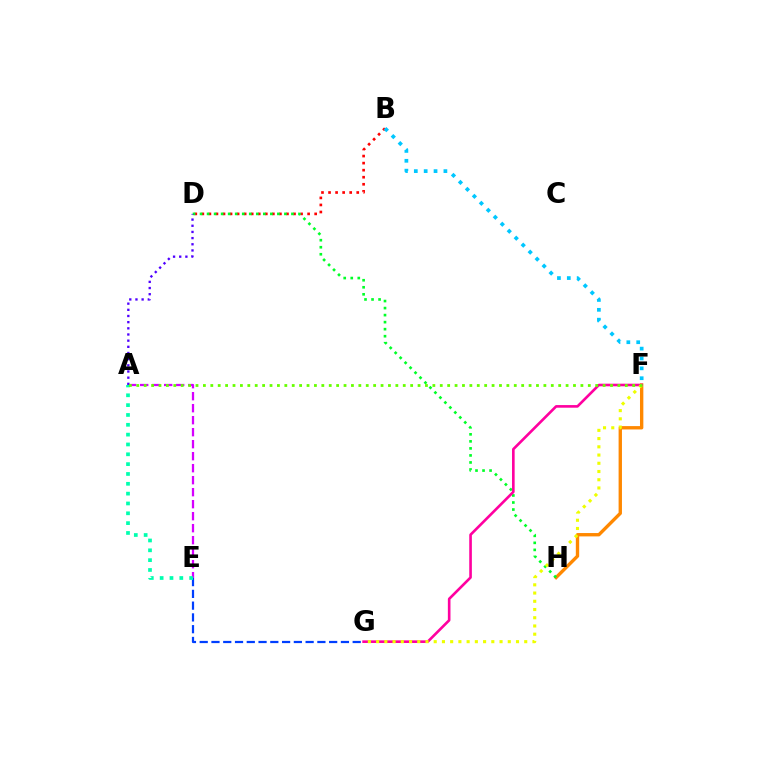{('B', 'D'): [{'color': '#ff0000', 'line_style': 'dotted', 'thickness': 1.92}], ('E', 'G'): [{'color': '#003fff', 'line_style': 'dashed', 'thickness': 1.6}], ('F', 'H'): [{'color': '#ff8800', 'line_style': 'solid', 'thickness': 2.42}], ('D', 'H'): [{'color': '#00ff27', 'line_style': 'dotted', 'thickness': 1.91}], ('B', 'F'): [{'color': '#00c7ff', 'line_style': 'dotted', 'thickness': 2.68}], ('A', 'E'): [{'color': '#d600ff', 'line_style': 'dashed', 'thickness': 1.63}, {'color': '#00ffaf', 'line_style': 'dotted', 'thickness': 2.67}], ('F', 'G'): [{'color': '#ff00a0', 'line_style': 'solid', 'thickness': 1.89}, {'color': '#eeff00', 'line_style': 'dotted', 'thickness': 2.24}], ('A', 'D'): [{'color': '#4f00ff', 'line_style': 'dotted', 'thickness': 1.68}], ('A', 'F'): [{'color': '#66ff00', 'line_style': 'dotted', 'thickness': 2.01}]}